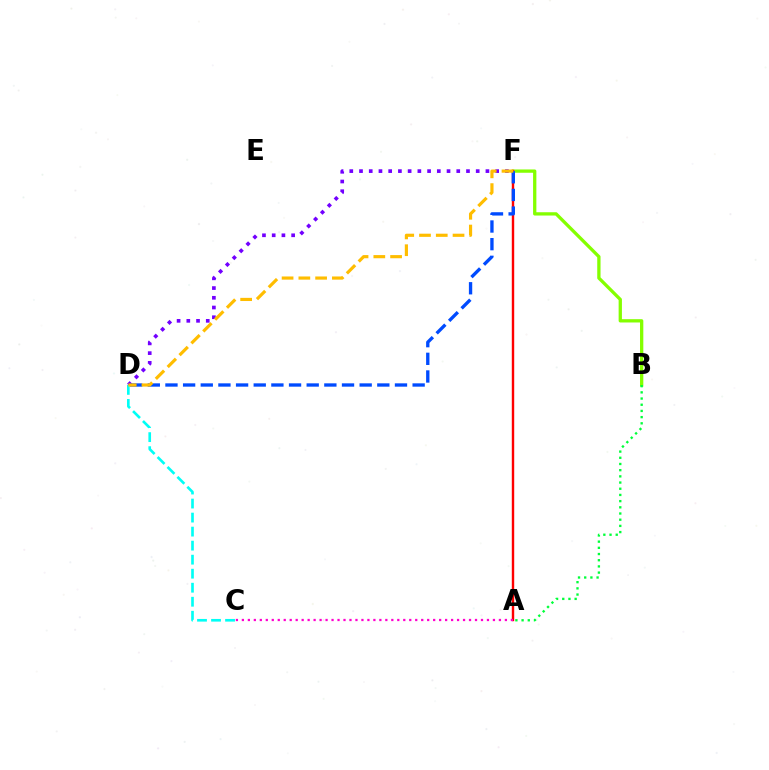{('B', 'F'): [{'color': '#84ff00', 'line_style': 'solid', 'thickness': 2.37}], ('A', 'F'): [{'color': '#ff0000', 'line_style': 'solid', 'thickness': 1.73}], ('D', 'F'): [{'color': '#7200ff', 'line_style': 'dotted', 'thickness': 2.64}, {'color': '#004bff', 'line_style': 'dashed', 'thickness': 2.4}, {'color': '#ffbd00', 'line_style': 'dashed', 'thickness': 2.28}], ('A', 'B'): [{'color': '#00ff39', 'line_style': 'dotted', 'thickness': 1.68}], ('C', 'D'): [{'color': '#00fff6', 'line_style': 'dashed', 'thickness': 1.91}], ('A', 'C'): [{'color': '#ff00cf', 'line_style': 'dotted', 'thickness': 1.62}]}